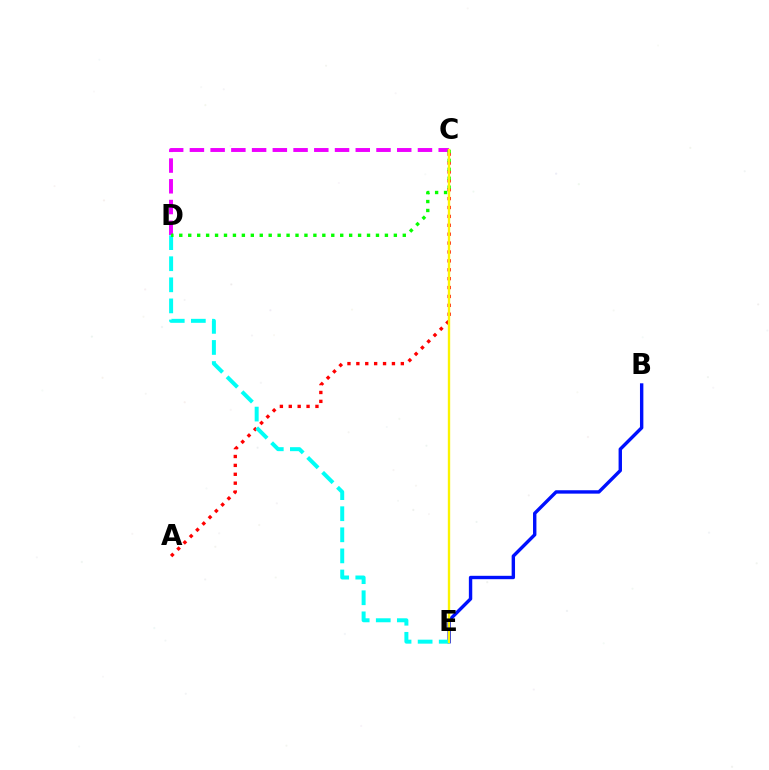{('B', 'E'): [{'color': '#0010ff', 'line_style': 'solid', 'thickness': 2.44}], ('A', 'C'): [{'color': '#ff0000', 'line_style': 'dotted', 'thickness': 2.42}], ('C', 'D'): [{'color': '#ee00ff', 'line_style': 'dashed', 'thickness': 2.82}, {'color': '#08ff00', 'line_style': 'dotted', 'thickness': 2.43}], ('D', 'E'): [{'color': '#00fff6', 'line_style': 'dashed', 'thickness': 2.86}], ('C', 'E'): [{'color': '#fcf500', 'line_style': 'solid', 'thickness': 1.7}]}